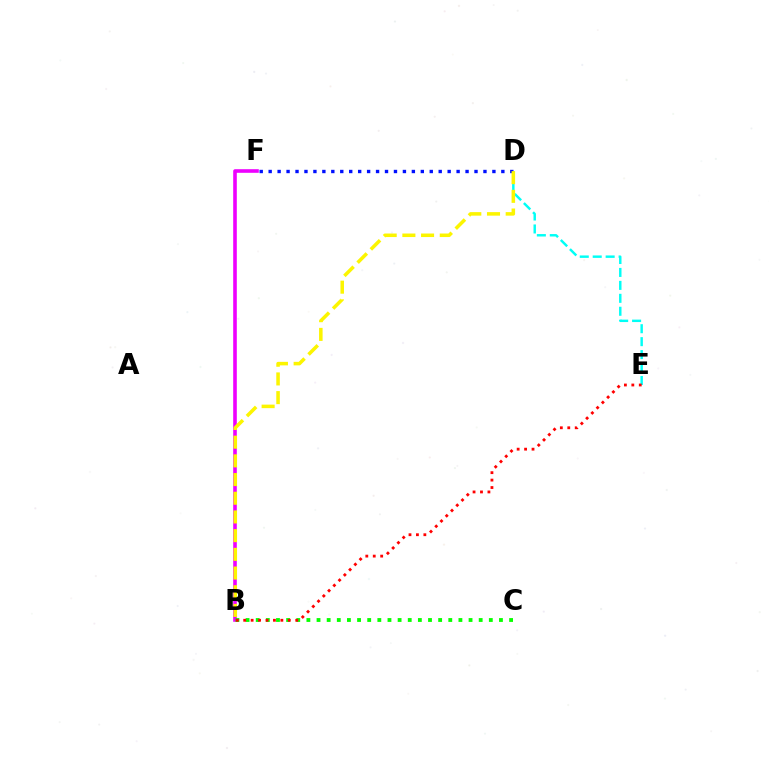{('D', 'E'): [{'color': '#00fff6', 'line_style': 'dashed', 'thickness': 1.76}], ('B', 'F'): [{'color': '#ee00ff', 'line_style': 'solid', 'thickness': 2.6}], ('D', 'F'): [{'color': '#0010ff', 'line_style': 'dotted', 'thickness': 2.43}], ('B', 'C'): [{'color': '#08ff00', 'line_style': 'dotted', 'thickness': 2.75}], ('B', 'E'): [{'color': '#ff0000', 'line_style': 'dotted', 'thickness': 2.02}], ('B', 'D'): [{'color': '#fcf500', 'line_style': 'dashed', 'thickness': 2.54}]}